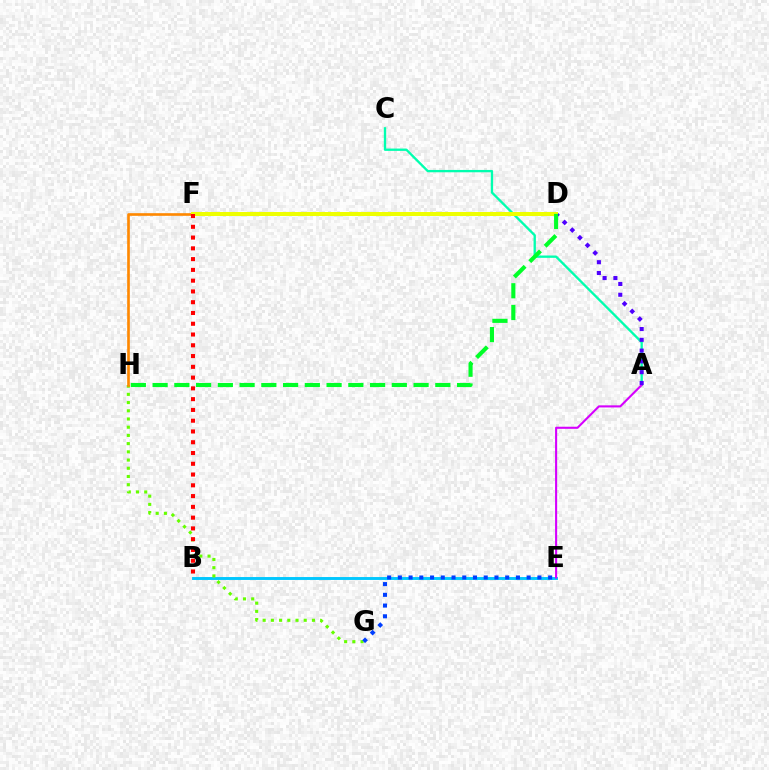{('B', 'E'): [{'color': '#00c7ff', 'line_style': 'solid', 'thickness': 2.09}], ('D', 'F'): [{'color': '#ff00a0', 'line_style': 'solid', 'thickness': 1.83}, {'color': '#eeff00', 'line_style': 'solid', 'thickness': 2.89}], ('G', 'H'): [{'color': '#66ff00', 'line_style': 'dotted', 'thickness': 2.23}], ('A', 'C'): [{'color': '#00ffaf', 'line_style': 'solid', 'thickness': 1.68}], ('A', 'E'): [{'color': '#d600ff', 'line_style': 'solid', 'thickness': 1.51}], ('F', 'H'): [{'color': '#ff8800', 'line_style': 'solid', 'thickness': 1.9}], ('A', 'D'): [{'color': '#4f00ff', 'line_style': 'dotted', 'thickness': 2.93}], ('E', 'G'): [{'color': '#003fff', 'line_style': 'dotted', 'thickness': 2.92}], ('B', 'F'): [{'color': '#ff0000', 'line_style': 'dotted', 'thickness': 2.93}], ('D', 'H'): [{'color': '#00ff27', 'line_style': 'dashed', 'thickness': 2.95}]}